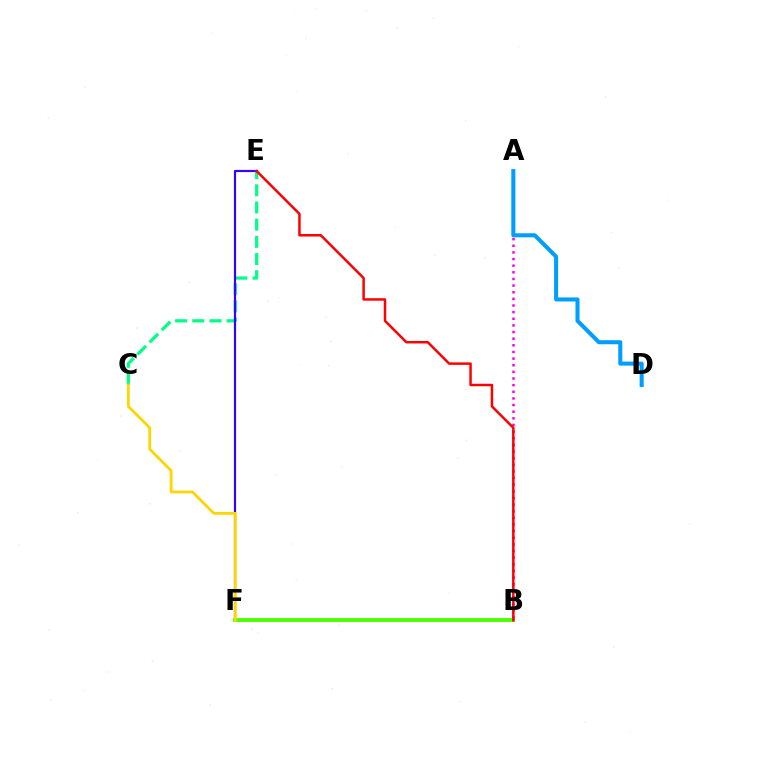{('C', 'E'): [{'color': '#00ff86', 'line_style': 'dashed', 'thickness': 2.33}], ('E', 'F'): [{'color': '#3700ff', 'line_style': 'solid', 'thickness': 1.57}], ('A', 'B'): [{'color': '#ff00ed', 'line_style': 'dotted', 'thickness': 1.8}], ('B', 'F'): [{'color': '#4fff00', 'line_style': 'solid', 'thickness': 2.8}], ('B', 'E'): [{'color': '#ff0000', 'line_style': 'solid', 'thickness': 1.79}], ('A', 'D'): [{'color': '#009eff', 'line_style': 'solid', 'thickness': 2.91}], ('C', 'F'): [{'color': '#ffd500', 'line_style': 'solid', 'thickness': 1.99}]}